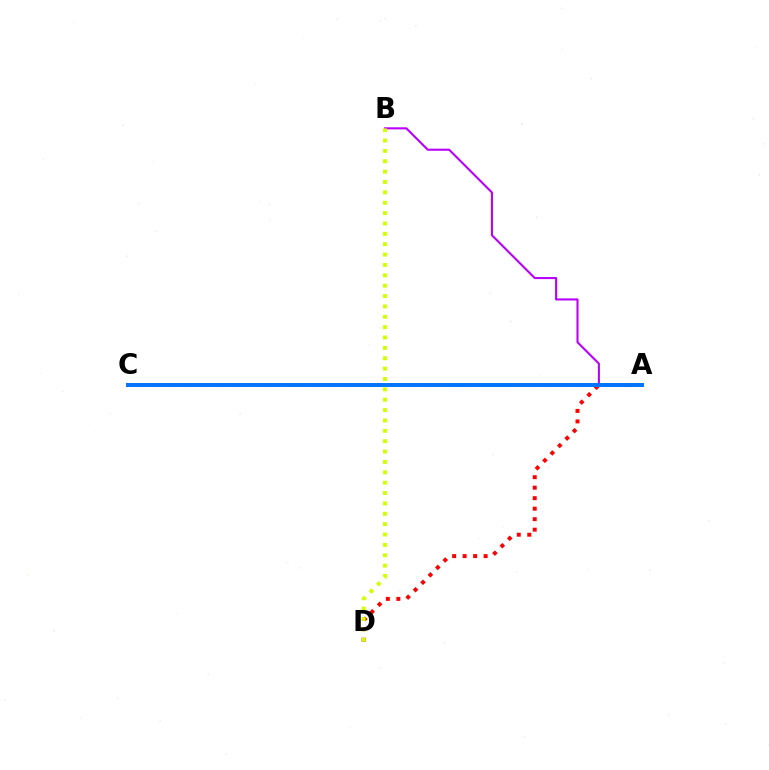{('A', 'D'): [{'color': '#ff0000', 'line_style': 'dotted', 'thickness': 2.85}], ('A', 'C'): [{'color': '#00ff5c', 'line_style': 'dashed', 'thickness': 2.13}, {'color': '#0074ff', 'line_style': 'solid', 'thickness': 2.85}], ('A', 'B'): [{'color': '#b900ff', 'line_style': 'solid', 'thickness': 1.5}], ('B', 'D'): [{'color': '#d1ff00', 'line_style': 'dotted', 'thickness': 2.82}]}